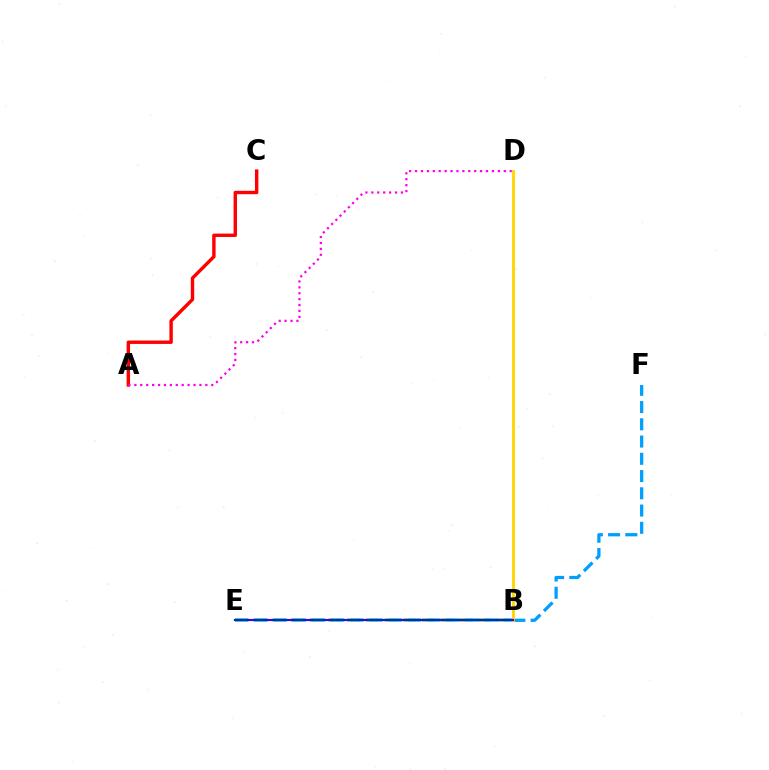{('B', 'E'): [{'color': '#4fff00', 'line_style': 'dashed', 'thickness': 2.54}, {'color': '#00ff86', 'line_style': 'dashed', 'thickness': 2.61}, {'color': '#3700ff', 'line_style': 'solid', 'thickness': 1.55}], ('A', 'C'): [{'color': '#ff0000', 'line_style': 'solid', 'thickness': 2.45}], ('A', 'D'): [{'color': '#ff00ed', 'line_style': 'dotted', 'thickness': 1.61}], ('B', 'F'): [{'color': '#009eff', 'line_style': 'dashed', 'thickness': 2.34}], ('B', 'D'): [{'color': '#ffd500', 'line_style': 'solid', 'thickness': 2.05}]}